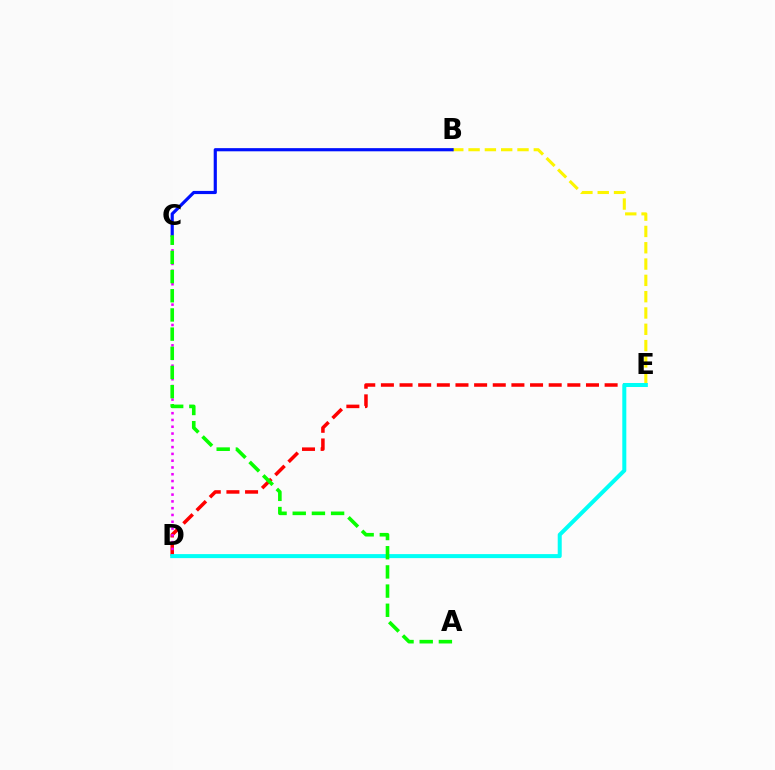{('B', 'E'): [{'color': '#fcf500', 'line_style': 'dashed', 'thickness': 2.22}], ('B', 'C'): [{'color': '#0010ff', 'line_style': 'solid', 'thickness': 2.28}], ('D', 'E'): [{'color': '#ff0000', 'line_style': 'dashed', 'thickness': 2.53}, {'color': '#00fff6', 'line_style': 'solid', 'thickness': 2.89}], ('C', 'D'): [{'color': '#ee00ff', 'line_style': 'dotted', 'thickness': 1.84}], ('A', 'C'): [{'color': '#08ff00', 'line_style': 'dashed', 'thickness': 2.61}]}